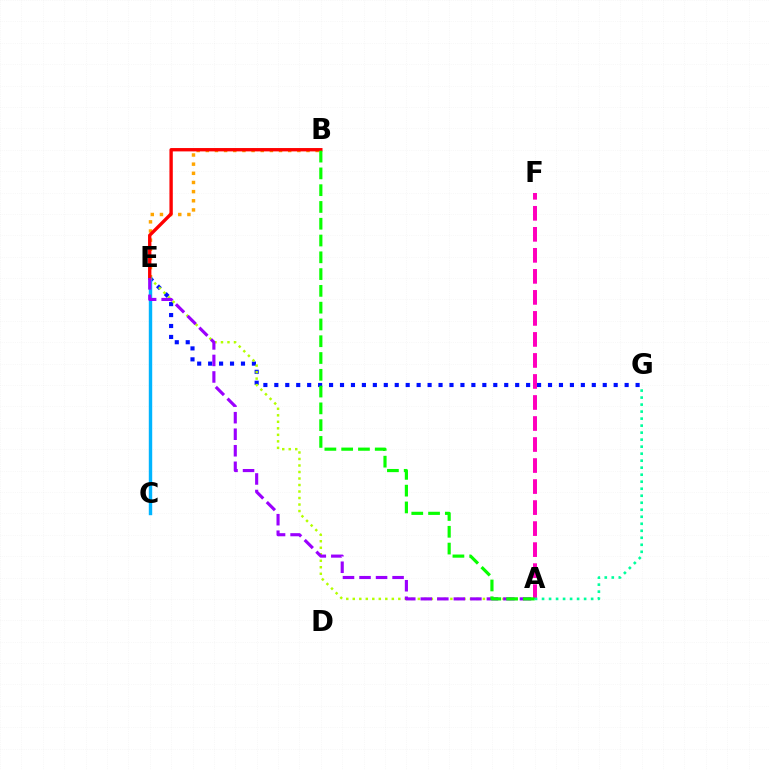{('B', 'E'): [{'color': '#ffa500', 'line_style': 'dotted', 'thickness': 2.49}, {'color': '#ff0000', 'line_style': 'solid', 'thickness': 2.41}], ('E', 'G'): [{'color': '#0010ff', 'line_style': 'dotted', 'thickness': 2.97}], ('C', 'E'): [{'color': '#00b5ff', 'line_style': 'solid', 'thickness': 2.46}], ('A', 'E'): [{'color': '#b3ff00', 'line_style': 'dotted', 'thickness': 1.77}, {'color': '#9b00ff', 'line_style': 'dashed', 'thickness': 2.25}], ('A', 'F'): [{'color': '#ff00bd', 'line_style': 'dashed', 'thickness': 2.86}], ('A', 'B'): [{'color': '#08ff00', 'line_style': 'dashed', 'thickness': 2.28}], ('A', 'G'): [{'color': '#00ff9d', 'line_style': 'dotted', 'thickness': 1.9}]}